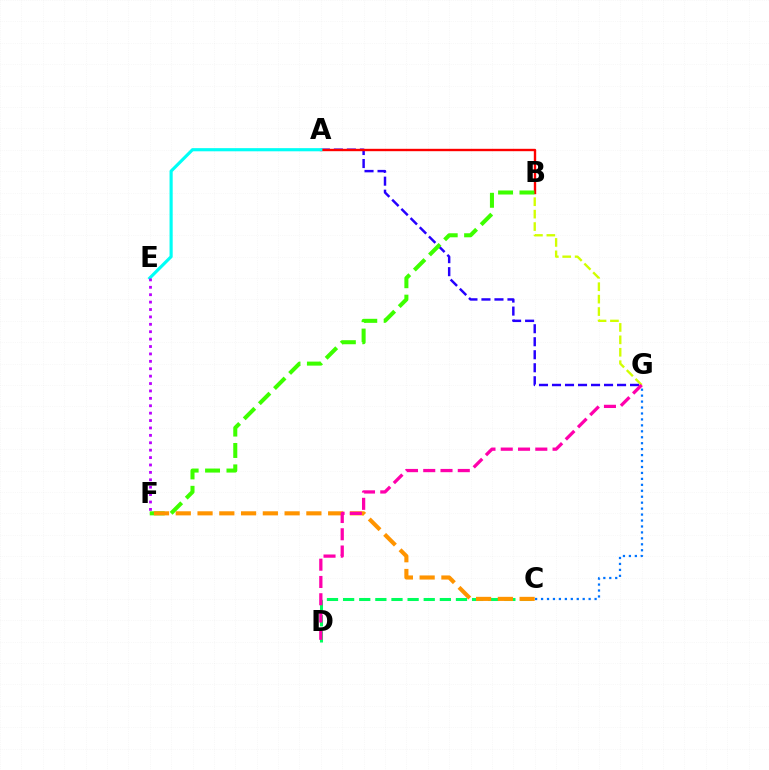{('B', 'G'): [{'color': '#d1ff00', 'line_style': 'dashed', 'thickness': 1.69}], ('A', 'G'): [{'color': '#2500ff', 'line_style': 'dashed', 'thickness': 1.77}], ('C', 'D'): [{'color': '#00ff5c', 'line_style': 'dashed', 'thickness': 2.19}], ('A', 'B'): [{'color': '#ff0000', 'line_style': 'solid', 'thickness': 1.72}], ('A', 'E'): [{'color': '#00fff6', 'line_style': 'solid', 'thickness': 2.27}], ('E', 'F'): [{'color': '#b900ff', 'line_style': 'dotted', 'thickness': 2.01}], ('B', 'F'): [{'color': '#3dff00', 'line_style': 'dashed', 'thickness': 2.91}], ('C', 'F'): [{'color': '#ff9400', 'line_style': 'dashed', 'thickness': 2.96}], ('C', 'G'): [{'color': '#0074ff', 'line_style': 'dotted', 'thickness': 1.62}], ('D', 'G'): [{'color': '#ff00ac', 'line_style': 'dashed', 'thickness': 2.35}]}